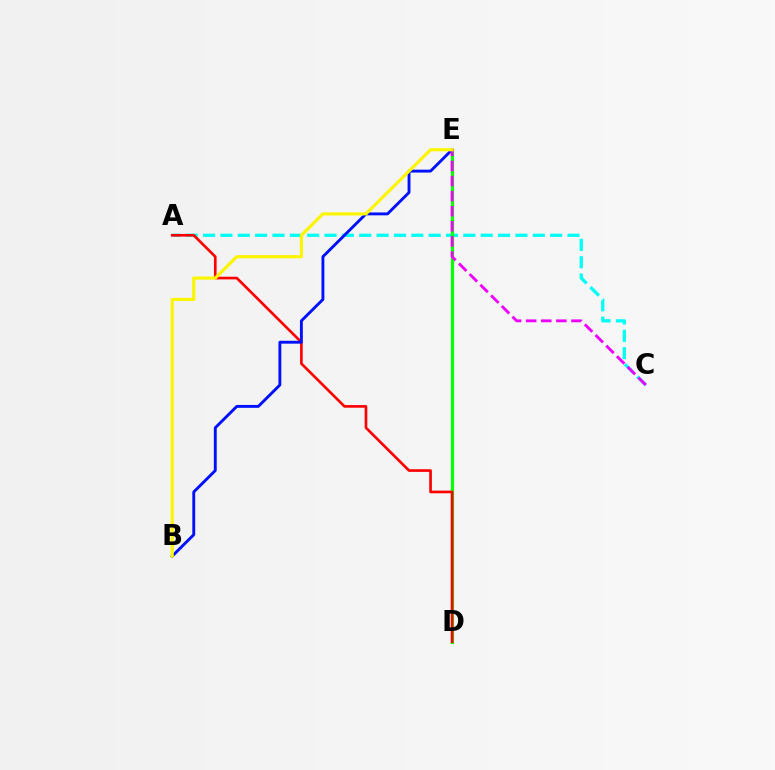{('A', 'C'): [{'color': '#00fff6', 'line_style': 'dashed', 'thickness': 2.36}], ('D', 'E'): [{'color': '#08ff00', 'line_style': 'solid', 'thickness': 2.29}], ('A', 'D'): [{'color': '#ff0000', 'line_style': 'solid', 'thickness': 1.92}], ('B', 'E'): [{'color': '#0010ff', 'line_style': 'solid', 'thickness': 2.07}, {'color': '#fcf500', 'line_style': 'solid', 'thickness': 2.27}], ('C', 'E'): [{'color': '#ee00ff', 'line_style': 'dashed', 'thickness': 2.05}]}